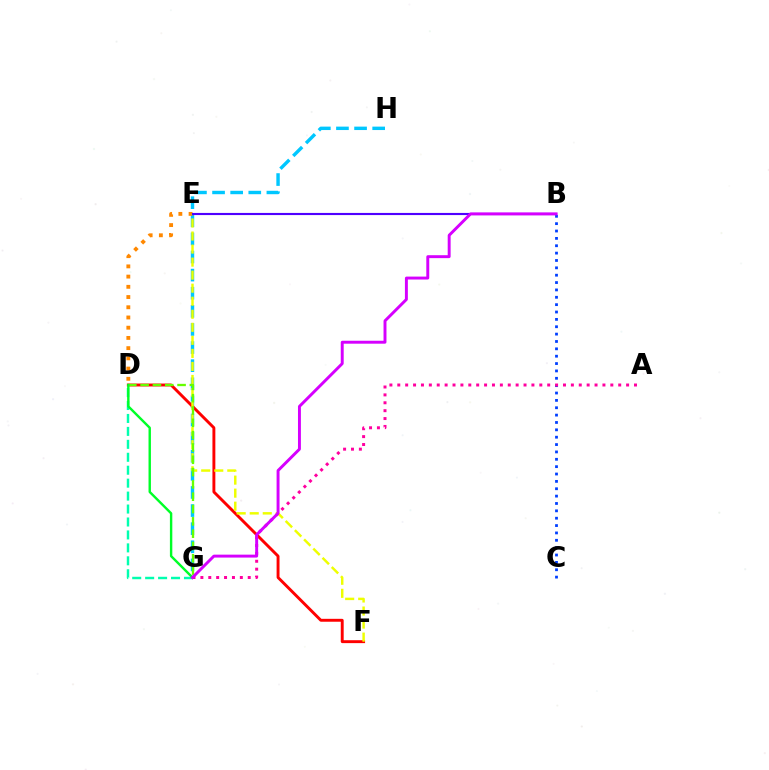{('D', 'G'): [{'color': '#00ffaf', 'line_style': 'dashed', 'thickness': 1.76}, {'color': '#66ff00', 'line_style': 'dashed', 'thickness': 1.67}, {'color': '#00ff27', 'line_style': 'solid', 'thickness': 1.73}], ('G', 'H'): [{'color': '#00c7ff', 'line_style': 'dashed', 'thickness': 2.46}], ('D', 'E'): [{'color': '#ff8800', 'line_style': 'dotted', 'thickness': 2.78}], ('D', 'F'): [{'color': '#ff0000', 'line_style': 'solid', 'thickness': 2.1}], ('E', 'F'): [{'color': '#eeff00', 'line_style': 'dashed', 'thickness': 1.77}], ('B', 'E'): [{'color': '#4f00ff', 'line_style': 'solid', 'thickness': 1.54}], ('B', 'C'): [{'color': '#003fff', 'line_style': 'dotted', 'thickness': 2.0}], ('A', 'G'): [{'color': '#ff00a0', 'line_style': 'dotted', 'thickness': 2.14}], ('B', 'G'): [{'color': '#d600ff', 'line_style': 'solid', 'thickness': 2.11}]}